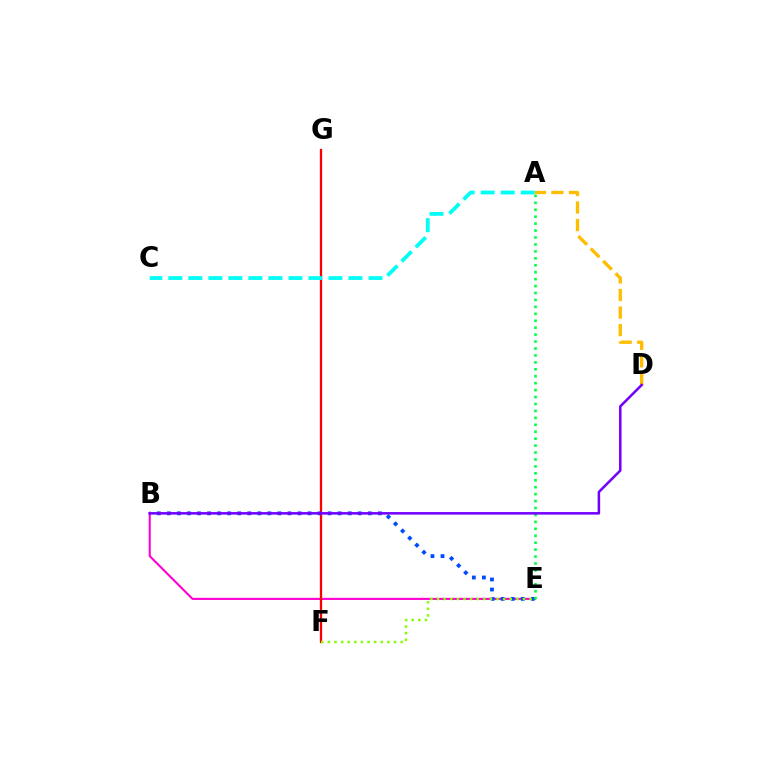{('A', 'D'): [{'color': '#ffbd00', 'line_style': 'dashed', 'thickness': 2.38}], ('B', 'E'): [{'color': '#ff00cf', 'line_style': 'solid', 'thickness': 1.51}, {'color': '#004bff', 'line_style': 'dotted', 'thickness': 2.73}], ('F', 'G'): [{'color': '#ff0000', 'line_style': 'solid', 'thickness': 1.65}], ('A', 'E'): [{'color': '#00ff39', 'line_style': 'dotted', 'thickness': 1.88}], ('E', 'F'): [{'color': '#84ff00', 'line_style': 'dotted', 'thickness': 1.8}], ('B', 'D'): [{'color': '#7200ff', 'line_style': 'solid', 'thickness': 1.82}], ('A', 'C'): [{'color': '#00fff6', 'line_style': 'dashed', 'thickness': 2.72}]}